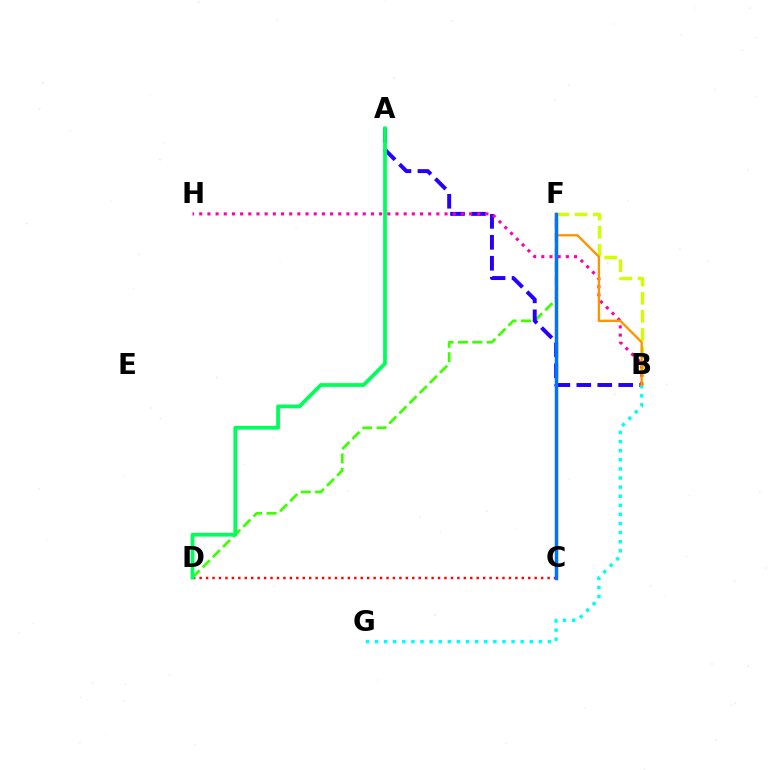{('C', 'D'): [{'color': '#ff0000', 'line_style': 'dotted', 'thickness': 1.75}], ('D', 'F'): [{'color': '#3dff00', 'line_style': 'dashed', 'thickness': 1.95}], ('C', 'F'): [{'color': '#b900ff', 'line_style': 'solid', 'thickness': 2.27}, {'color': '#0074ff', 'line_style': 'solid', 'thickness': 2.42}], ('A', 'B'): [{'color': '#2500ff', 'line_style': 'dashed', 'thickness': 2.85}], ('B', 'F'): [{'color': '#d1ff00', 'line_style': 'dashed', 'thickness': 2.47}, {'color': '#ff9400', 'line_style': 'solid', 'thickness': 1.69}], ('B', 'G'): [{'color': '#00fff6', 'line_style': 'dotted', 'thickness': 2.47}], ('A', 'D'): [{'color': '#00ff5c', 'line_style': 'solid', 'thickness': 2.72}], ('B', 'H'): [{'color': '#ff00ac', 'line_style': 'dotted', 'thickness': 2.22}]}